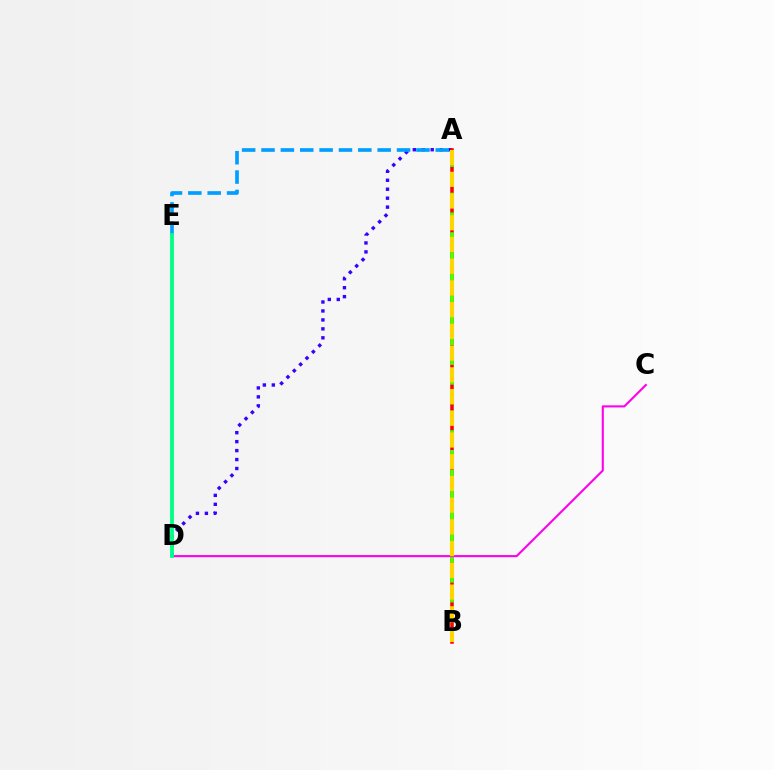{('A', 'D'): [{'color': '#3700ff', 'line_style': 'dotted', 'thickness': 2.43}], ('A', 'B'): [{'color': '#ff0000', 'line_style': 'solid', 'thickness': 2.54}, {'color': '#4fff00', 'line_style': 'dashed', 'thickness': 2.69}, {'color': '#ffd500', 'line_style': 'dashed', 'thickness': 2.95}], ('A', 'E'): [{'color': '#009eff', 'line_style': 'dashed', 'thickness': 2.63}], ('C', 'D'): [{'color': '#ff00ed', 'line_style': 'solid', 'thickness': 1.51}], ('D', 'E'): [{'color': '#00ff86', 'line_style': 'solid', 'thickness': 2.74}]}